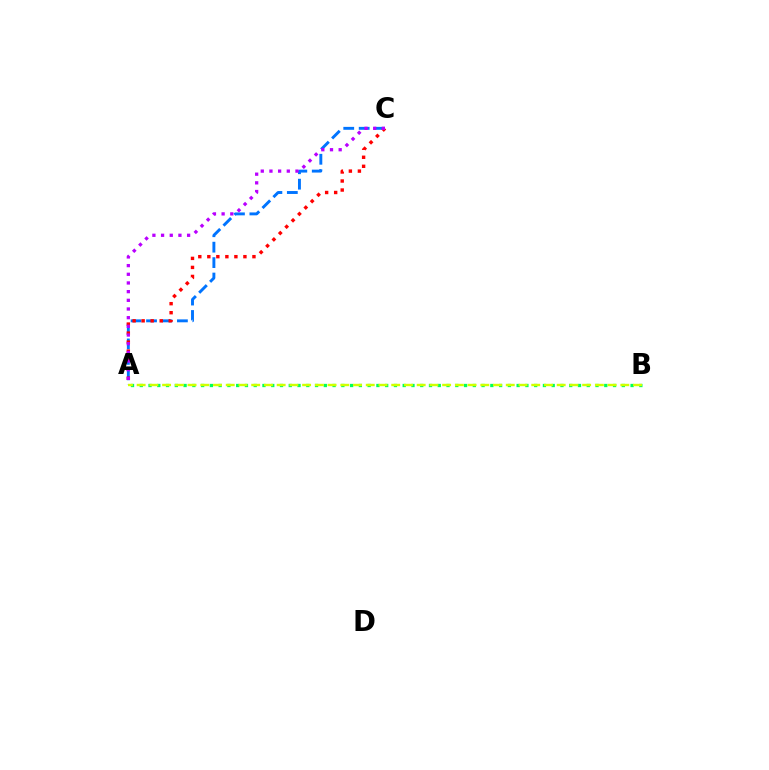{('A', 'B'): [{'color': '#00ff5c', 'line_style': 'dotted', 'thickness': 2.38}, {'color': '#d1ff00', 'line_style': 'dashed', 'thickness': 1.73}], ('A', 'C'): [{'color': '#0074ff', 'line_style': 'dashed', 'thickness': 2.1}, {'color': '#ff0000', 'line_style': 'dotted', 'thickness': 2.45}, {'color': '#b900ff', 'line_style': 'dotted', 'thickness': 2.36}]}